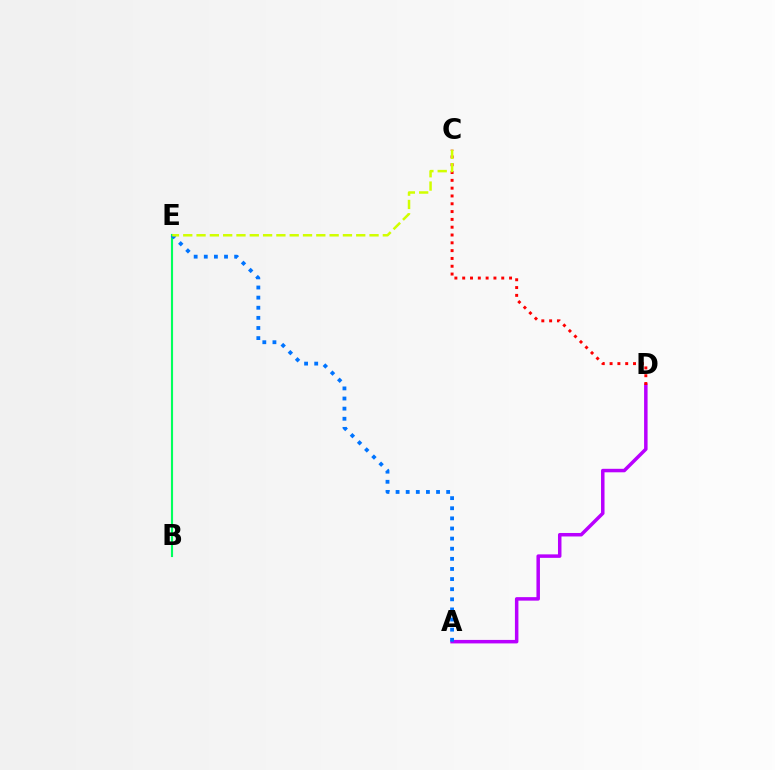{('B', 'E'): [{'color': '#00ff5c', 'line_style': 'solid', 'thickness': 1.53}], ('A', 'D'): [{'color': '#b900ff', 'line_style': 'solid', 'thickness': 2.51}], ('C', 'D'): [{'color': '#ff0000', 'line_style': 'dotted', 'thickness': 2.12}], ('A', 'E'): [{'color': '#0074ff', 'line_style': 'dotted', 'thickness': 2.75}], ('C', 'E'): [{'color': '#d1ff00', 'line_style': 'dashed', 'thickness': 1.81}]}